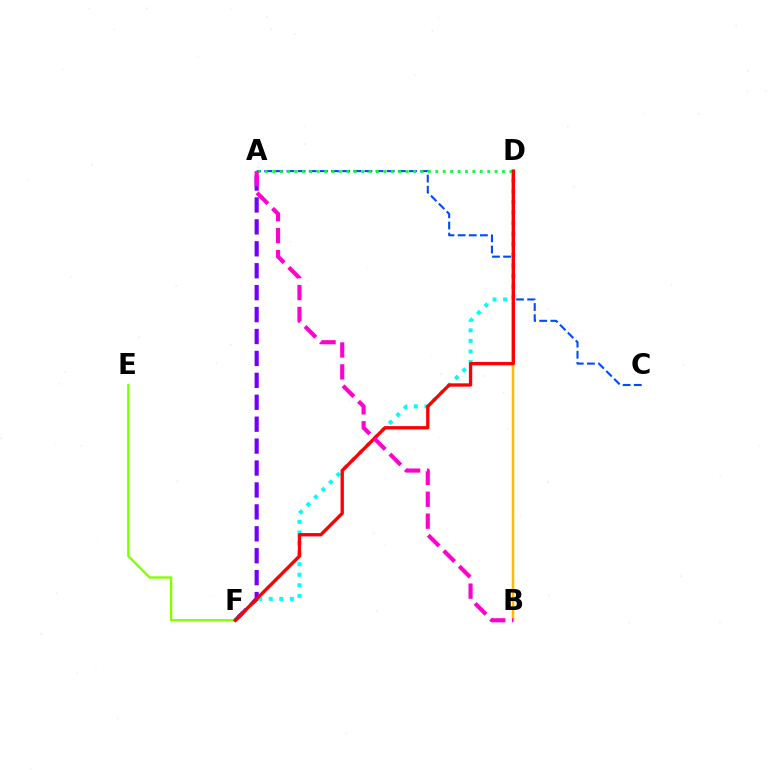{('B', 'D'): [{'color': '#ffbd00', 'line_style': 'solid', 'thickness': 1.8}], ('A', 'C'): [{'color': '#004bff', 'line_style': 'dashed', 'thickness': 1.51}], ('A', 'F'): [{'color': '#7200ff', 'line_style': 'dashed', 'thickness': 2.98}], ('A', 'D'): [{'color': '#00ff39', 'line_style': 'dotted', 'thickness': 2.01}], ('D', 'F'): [{'color': '#00fff6', 'line_style': 'dotted', 'thickness': 2.87}, {'color': '#ff0000', 'line_style': 'solid', 'thickness': 2.4}], ('E', 'F'): [{'color': '#84ff00', 'line_style': 'solid', 'thickness': 1.71}], ('A', 'B'): [{'color': '#ff00cf', 'line_style': 'dashed', 'thickness': 2.98}]}